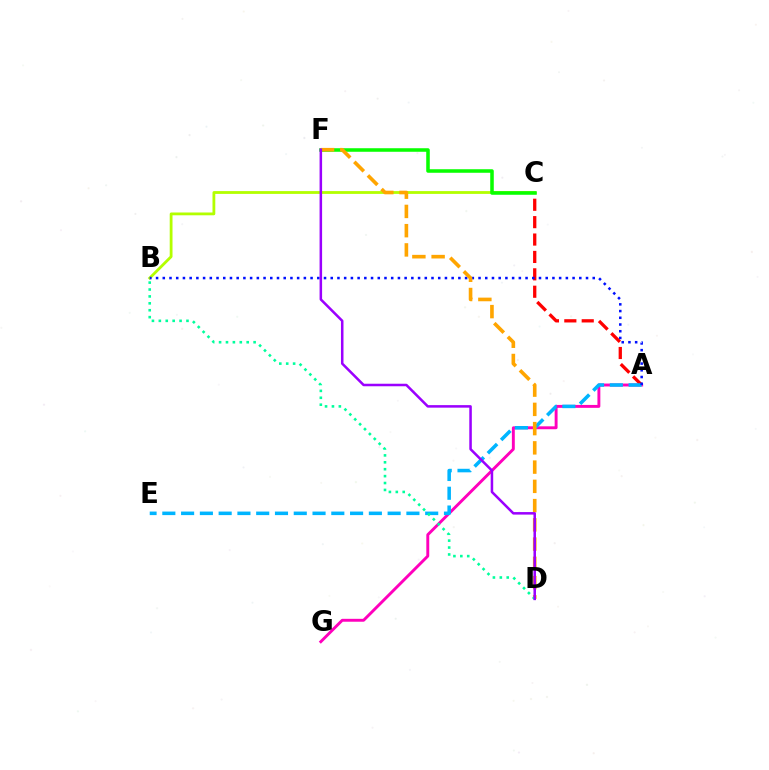{('B', 'C'): [{'color': '#b3ff00', 'line_style': 'solid', 'thickness': 2.01}], ('A', 'G'): [{'color': '#ff00bd', 'line_style': 'solid', 'thickness': 2.09}], ('A', 'C'): [{'color': '#ff0000', 'line_style': 'dashed', 'thickness': 2.36}], ('C', 'F'): [{'color': '#08ff00', 'line_style': 'solid', 'thickness': 2.55}], ('A', 'E'): [{'color': '#00b5ff', 'line_style': 'dashed', 'thickness': 2.55}], ('A', 'B'): [{'color': '#0010ff', 'line_style': 'dotted', 'thickness': 1.83}], ('D', 'F'): [{'color': '#ffa500', 'line_style': 'dashed', 'thickness': 2.61}, {'color': '#9b00ff', 'line_style': 'solid', 'thickness': 1.82}], ('B', 'D'): [{'color': '#00ff9d', 'line_style': 'dotted', 'thickness': 1.88}]}